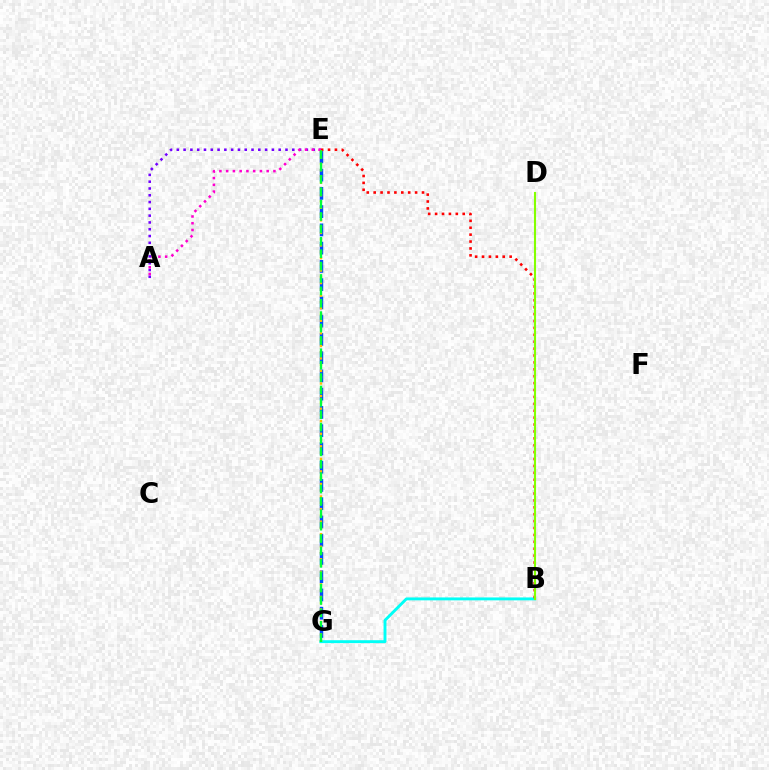{('E', 'G'): [{'color': '#004bff', 'line_style': 'dashed', 'thickness': 2.48}, {'color': '#ffbd00', 'line_style': 'dotted', 'thickness': 1.7}, {'color': '#00ff39', 'line_style': 'dashed', 'thickness': 1.68}], ('B', 'G'): [{'color': '#00fff6', 'line_style': 'solid', 'thickness': 2.09}], ('B', 'E'): [{'color': '#ff0000', 'line_style': 'dotted', 'thickness': 1.87}], ('A', 'E'): [{'color': '#7200ff', 'line_style': 'dotted', 'thickness': 1.85}, {'color': '#ff00cf', 'line_style': 'dotted', 'thickness': 1.83}], ('B', 'D'): [{'color': '#84ff00', 'line_style': 'solid', 'thickness': 1.51}]}